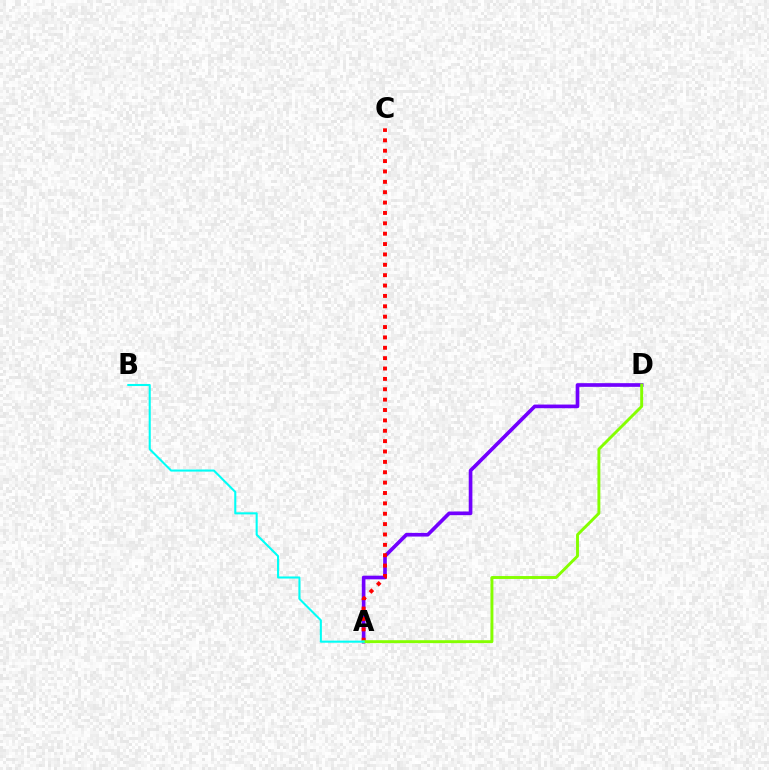{('A', 'D'): [{'color': '#7200ff', 'line_style': 'solid', 'thickness': 2.64}, {'color': '#84ff00', 'line_style': 'solid', 'thickness': 2.09}], ('A', 'C'): [{'color': '#ff0000', 'line_style': 'dotted', 'thickness': 2.82}], ('A', 'B'): [{'color': '#00fff6', 'line_style': 'solid', 'thickness': 1.5}]}